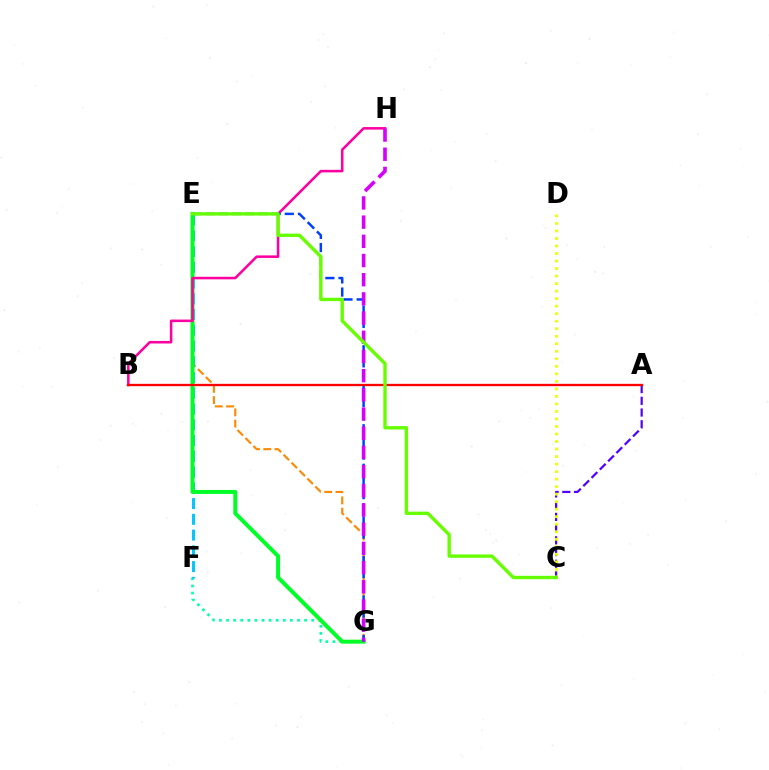{('F', 'G'): [{'color': '#00ffaf', 'line_style': 'dotted', 'thickness': 1.93}], ('A', 'C'): [{'color': '#4f00ff', 'line_style': 'dashed', 'thickness': 1.59}], ('E', 'G'): [{'color': '#ff8800', 'line_style': 'dashed', 'thickness': 1.53}, {'color': '#00ff27', 'line_style': 'solid', 'thickness': 2.86}, {'color': '#003fff', 'line_style': 'dashed', 'thickness': 1.79}], ('E', 'F'): [{'color': '#00c7ff', 'line_style': 'dashed', 'thickness': 2.14}], ('C', 'D'): [{'color': '#eeff00', 'line_style': 'dotted', 'thickness': 2.04}], ('B', 'H'): [{'color': '#ff00a0', 'line_style': 'solid', 'thickness': 1.84}], ('G', 'H'): [{'color': '#d600ff', 'line_style': 'dashed', 'thickness': 2.61}], ('A', 'B'): [{'color': '#ff0000', 'line_style': 'solid', 'thickness': 1.66}], ('C', 'E'): [{'color': '#66ff00', 'line_style': 'solid', 'thickness': 2.42}]}